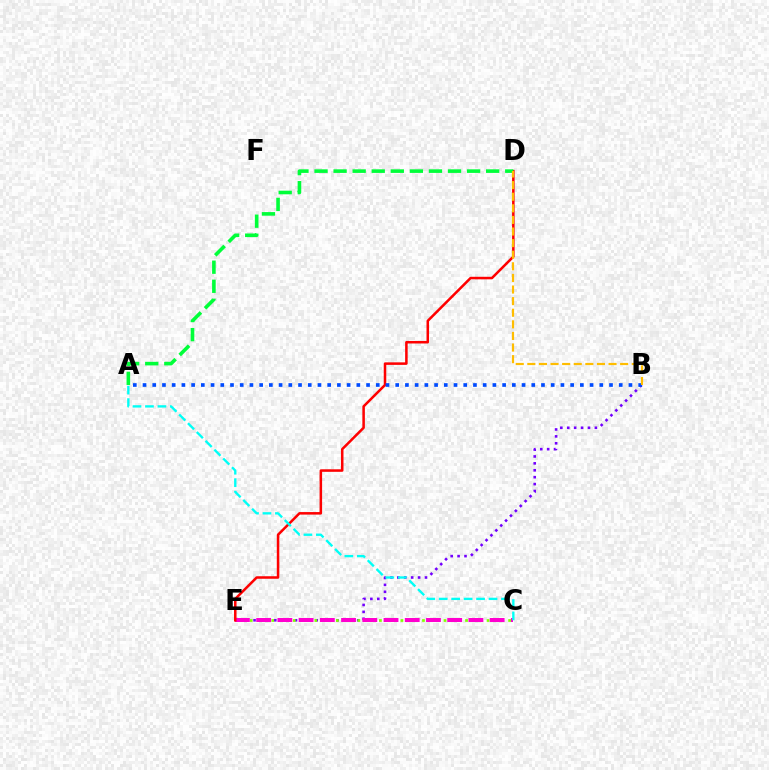{('B', 'E'): [{'color': '#7200ff', 'line_style': 'dotted', 'thickness': 1.88}], ('C', 'E'): [{'color': '#84ff00', 'line_style': 'dotted', 'thickness': 1.95}, {'color': '#ff00cf', 'line_style': 'dashed', 'thickness': 2.88}], ('D', 'E'): [{'color': '#ff0000', 'line_style': 'solid', 'thickness': 1.82}], ('A', 'D'): [{'color': '#00ff39', 'line_style': 'dashed', 'thickness': 2.59}], ('A', 'B'): [{'color': '#004bff', 'line_style': 'dotted', 'thickness': 2.64}], ('A', 'C'): [{'color': '#00fff6', 'line_style': 'dashed', 'thickness': 1.69}], ('B', 'D'): [{'color': '#ffbd00', 'line_style': 'dashed', 'thickness': 1.58}]}